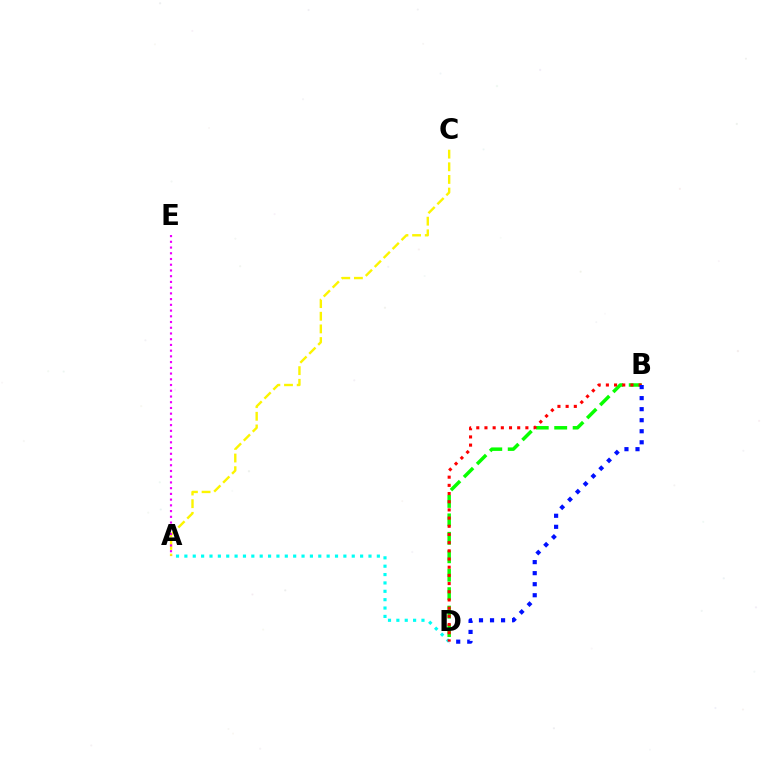{('A', 'D'): [{'color': '#00fff6', 'line_style': 'dotted', 'thickness': 2.27}], ('B', 'D'): [{'color': '#08ff00', 'line_style': 'dashed', 'thickness': 2.51}, {'color': '#ff0000', 'line_style': 'dotted', 'thickness': 2.22}, {'color': '#0010ff', 'line_style': 'dotted', 'thickness': 3.0}], ('A', 'C'): [{'color': '#fcf500', 'line_style': 'dashed', 'thickness': 1.72}], ('A', 'E'): [{'color': '#ee00ff', 'line_style': 'dotted', 'thickness': 1.56}]}